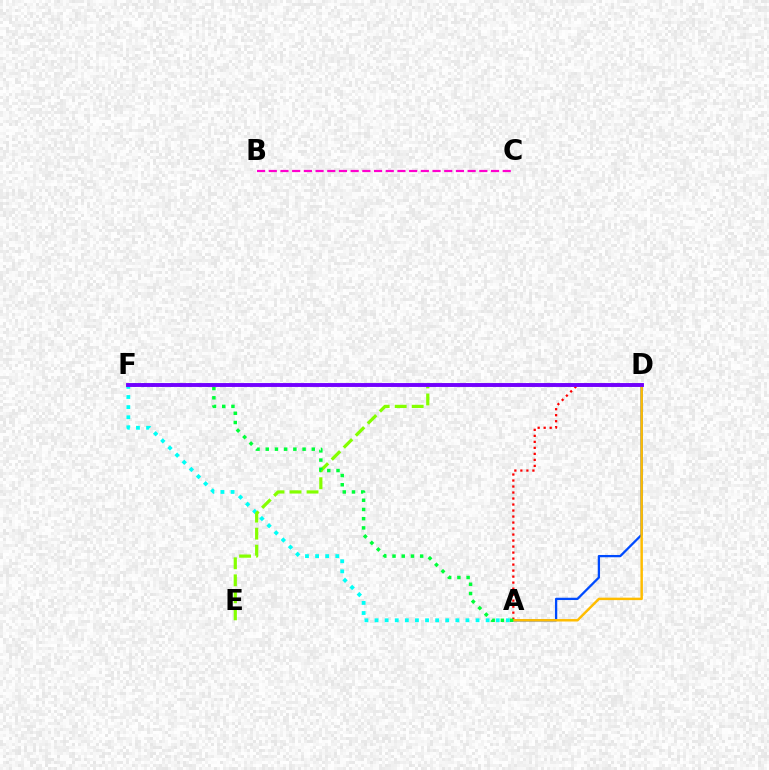{('A', 'F'): [{'color': '#00fff6', 'line_style': 'dotted', 'thickness': 2.74}, {'color': '#00ff39', 'line_style': 'dotted', 'thickness': 2.5}], ('A', 'D'): [{'color': '#004bff', 'line_style': 'solid', 'thickness': 1.64}, {'color': '#ff0000', 'line_style': 'dotted', 'thickness': 1.63}, {'color': '#ffbd00', 'line_style': 'solid', 'thickness': 1.77}], ('D', 'E'): [{'color': '#84ff00', 'line_style': 'dashed', 'thickness': 2.31}], ('B', 'C'): [{'color': '#ff00cf', 'line_style': 'dashed', 'thickness': 1.59}], ('D', 'F'): [{'color': '#7200ff', 'line_style': 'solid', 'thickness': 2.8}]}